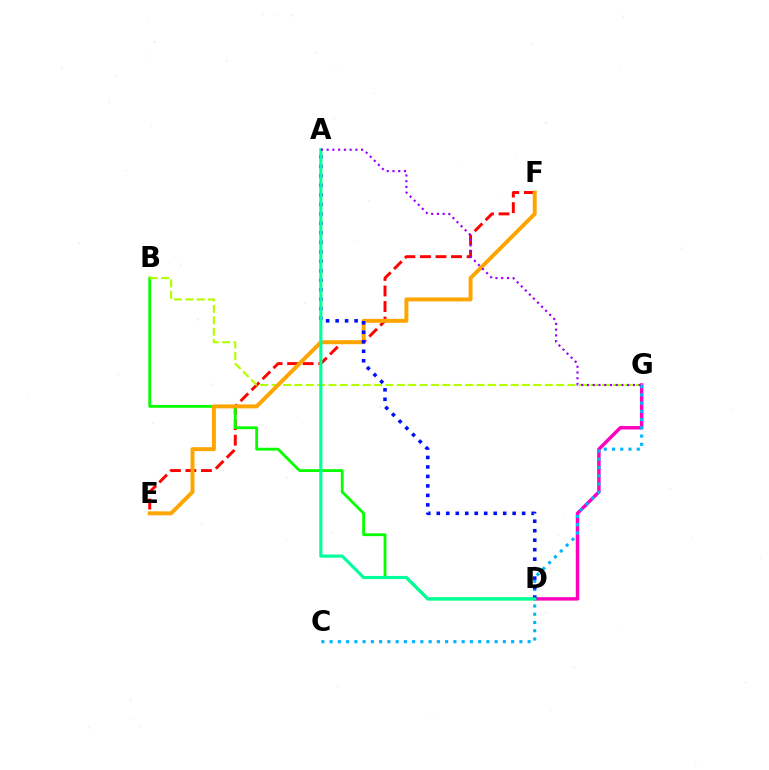{('D', 'G'): [{'color': '#ff00bd', 'line_style': 'solid', 'thickness': 2.48}], ('E', 'F'): [{'color': '#ff0000', 'line_style': 'dashed', 'thickness': 2.11}, {'color': '#ffa500', 'line_style': 'solid', 'thickness': 2.84}], ('B', 'D'): [{'color': '#08ff00', 'line_style': 'solid', 'thickness': 2.03}], ('B', 'G'): [{'color': '#b3ff00', 'line_style': 'dashed', 'thickness': 1.55}], ('C', 'G'): [{'color': '#00b5ff', 'line_style': 'dotted', 'thickness': 2.24}], ('A', 'D'): [{'color': '#0010ff', 'line_style': 'dotted', 'thickness': 2.58}, {'color': '#00ff9d', 'line_style': 'solid', 'thickness': 2.26}], ('A', 'G'): [{'color': '#9b00ff', 'line_style': 'dotted', 'thickness': 1.56}]}